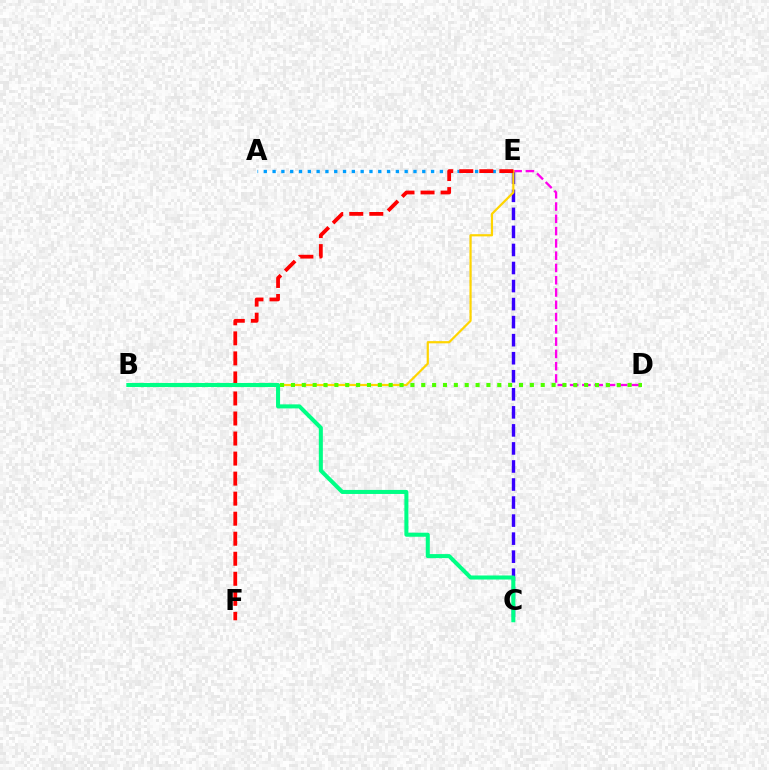{('C', 'E'): [{'color': '#3700ff', 'line_style': 'dashed', 'thickness': 2.45}], ('D', 'E'): [{'color': '#ff00ed', 'line_style': 'dashed', 'thickness': 1.67}], ('A', 'E'): [{'color': '#009eff', 'line_style': 'dotted', 'thickness': 2.39}], ('B', 'E'): [{'color': '#ffd500', 'line_style': 'solid', 'thickness': 1.59}], ('E', 'F'): [{'color': '#ff0000', 'line_style': 'dashed', 'thickness': 2.72}], ('B', 'D'): [{'color': '#4fff00', 'line_style': 'dotted', 'thickness': 2.95}], ('B', 'C'): [{'color': '#00ff86', 'line_style': 'solid', 'thickness': 2.91}]}